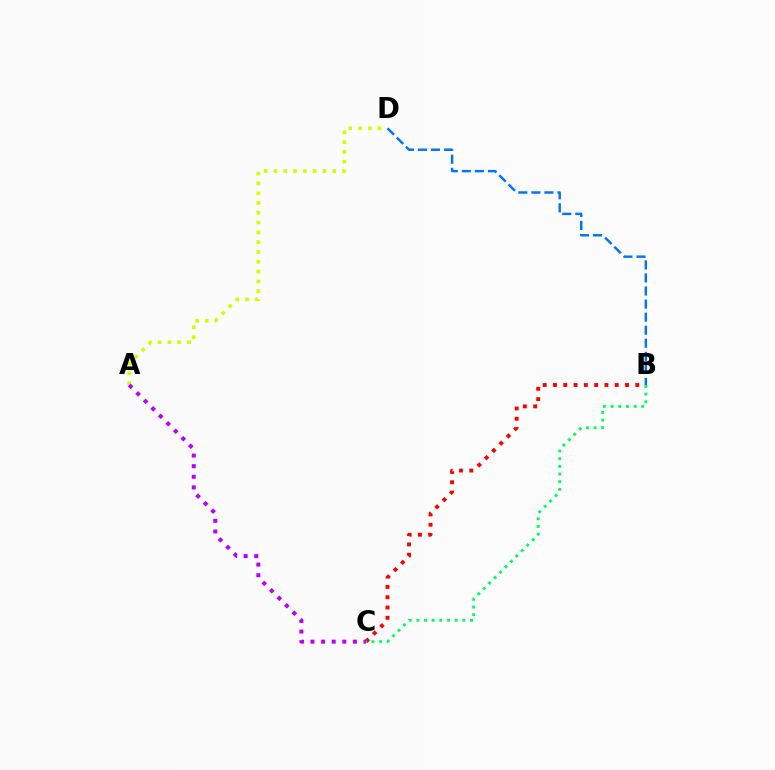{('B', 'C'): [{'color': '#ff0000', 'line_style': 'dotted', 'thickness': 2.8}, {'color': '#00ff5c', 'line_style': 'dotted', 'thickness': 2.08}], ('B', 'D'): [{'color': '#0074ff', 'line_style': 'dashed', 'thickness': 1.77}], ('A', 'D'): [{'color': '#d1ff00', 'line_style': 'dotted', 'thickness': 2.66}], ('A', 'C'): [{'color': '#b900ff', 'line_style': 'dotted', 'thickness': 2.88}]}